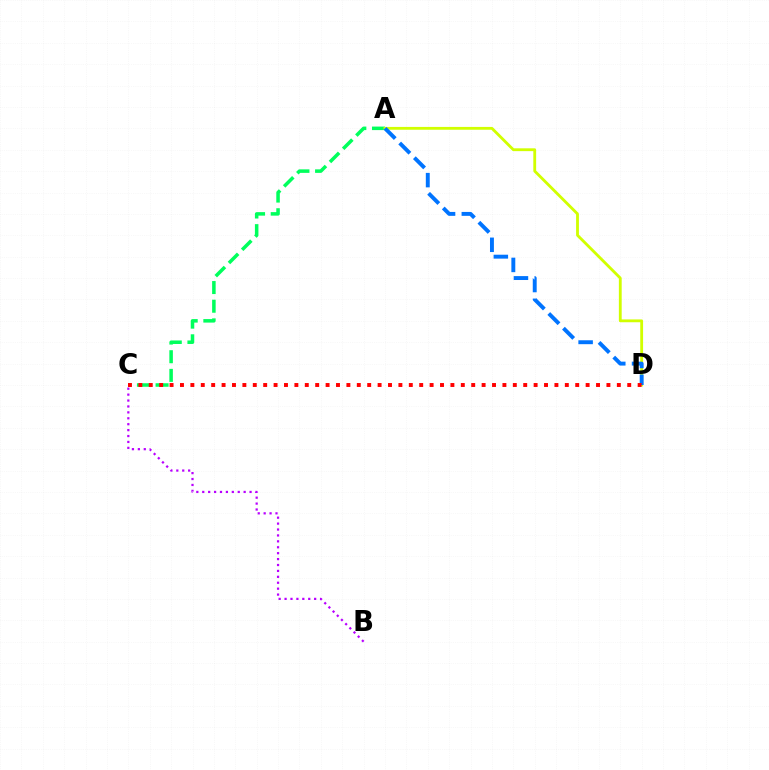{('A', 'C'): [{'color': '#00ff5c', 'line_style': 'dashed', 'thickness': 2.53}], ('A', 'D'): [{'color': '#d1ff00', 'line_style': 'solid', 'thickness': 2.03}, {'color': '#0074ff', 'line_style': 'dashed', 'thickness': 2.82}], ('B', 'C'): [{'color': '#b900ff', 'line_style': 'dotted', 'thickness': 1.61}], ('C', 'D'): [{'color': '#ff0000', 'line_style': 'dotted', 'thickness': 2.83}]}